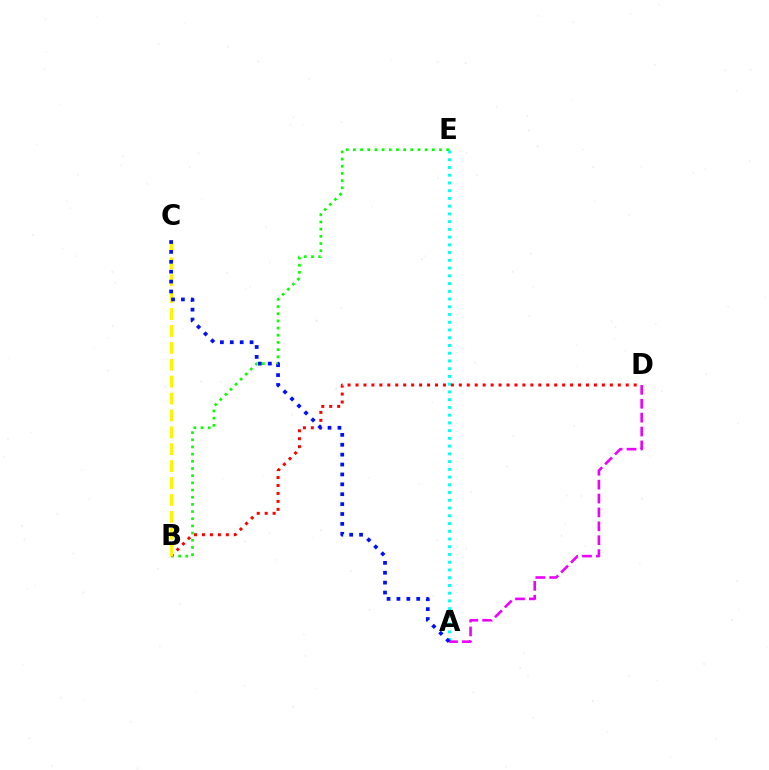{('B', 'E'): [{'color': '#08ff00', 'line_style': 'dotted', 'thickness': 1.95}], ('A', 'E'): [{'color': '#00fff6', 'line_style': 'dotted', 'thickness': 2.1}], ('B', 'D'): [{'color': '#ff0000', 'line_style': 'dotted', 'thickness': 2.16}], ('A', 'D'): [{'color': '#ee00ff', 'line_style': 'dashed', 'thickness': 1.89}], ('B', 'C'): [{'color': '#fcf500', 'line_style': 'dashed', 'thickness': 2.3}], ('A', 'C'): [{'color': '#0010ff', 'line_style': 'dotted', 'thickness': 2.69}]}